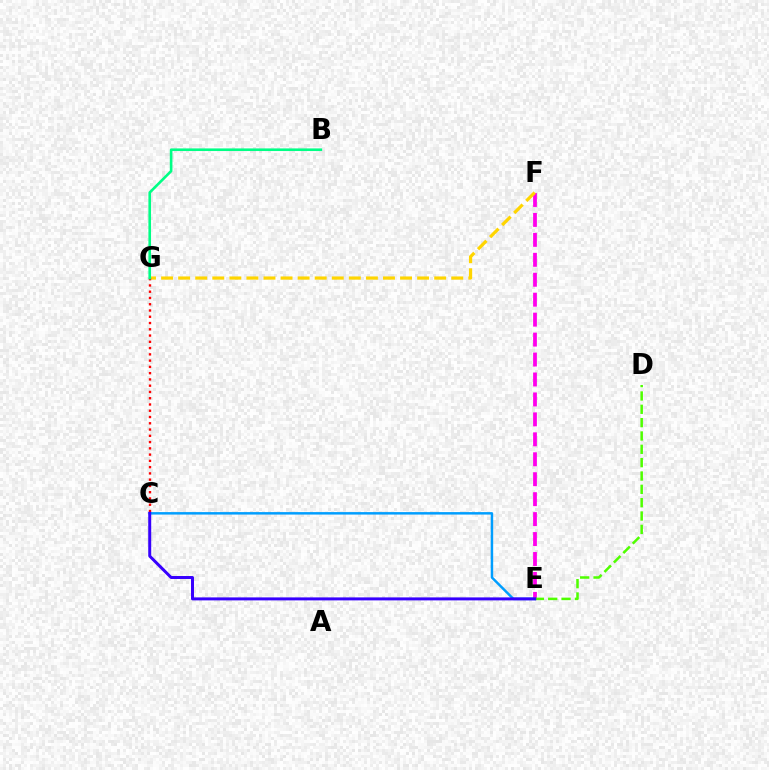{('E', 'F'): [{'color': '#ff00ed', 'line_style': 'dashed', 'thickness': 2.71}], ('F', 'G'): [{'color': '#ffd500', 'line_style': 'dashed', 'thickness': 2.32}], ('C', 'G'): [{'color': '#ff0000', 'line_style': 'dotted', 'thickness': 1.7}], ('C', 'E'): [{'color': '#009eff', 'line_style': 'solid', 'thickness': 1.77}, {'color': '#3700ff', 'line_style': 'solid', 'thickness': 2.14}], ('D', 'E'): [{'color': '#4fff00', 'line_style': 'dashed', 'thickness': 1.81}], ('B', 'G'): [{'color': '#00ff86', 'line_style': 'solid', 'thickness': 1.89}]}